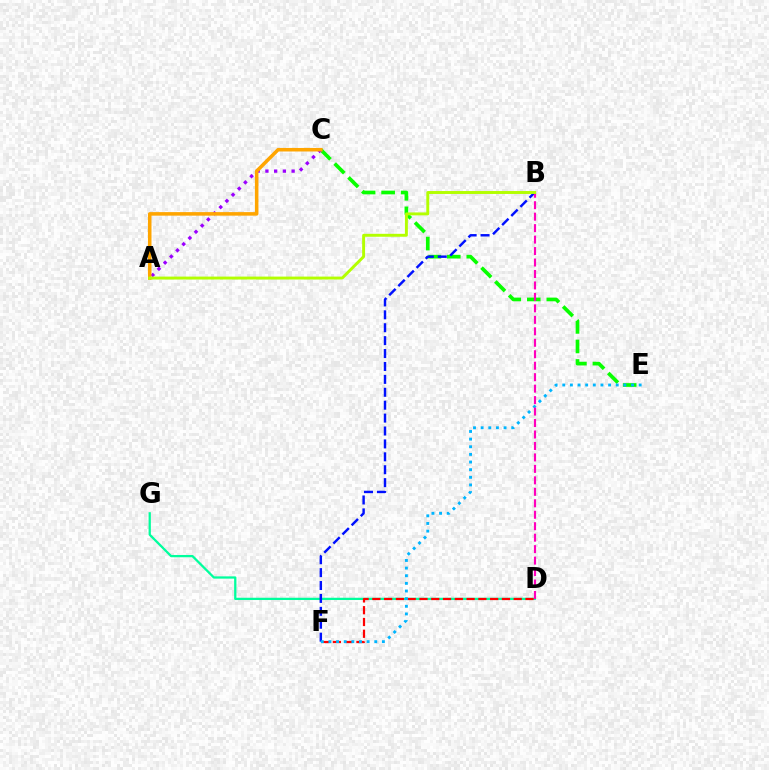{('D', 'G'): [{'color': '#00ff9d', 'line_style': 'solid', 'thickness': 1.63}], ('C', 'E'): [{'color': '#08ff00', 'line_style': 'dashed', 'thickness': 2.66}], ('D', 'F'): [{'color': '#ff0000', 'line_style': 'dashed', 'thickness': 1.6}], ('A', 'C'): [{'color': '#9b00ff', 'line_style': 'dotted', 'thickness': 2.37}, {'color': '#ffa500', 'line_style': 'solid', 'thickness': 2.55}], ('B', 'F'): [{'color': '#0010ff', 'line_style': 'dashed', 'thickness': 1.75}], ('E', 'F'): [{'color': '#00b5ff', 'line_style': 'dotted', 'thickness': 2.08}], ('B', 'D'): [{'color': '#ff00bd', 'line_style': 'dashed', 'thickness': 1.56}], ('A', 'B'): [{'color': '#b3ff00', 'line_style': 'solid', 'thickness': 2.11}]}